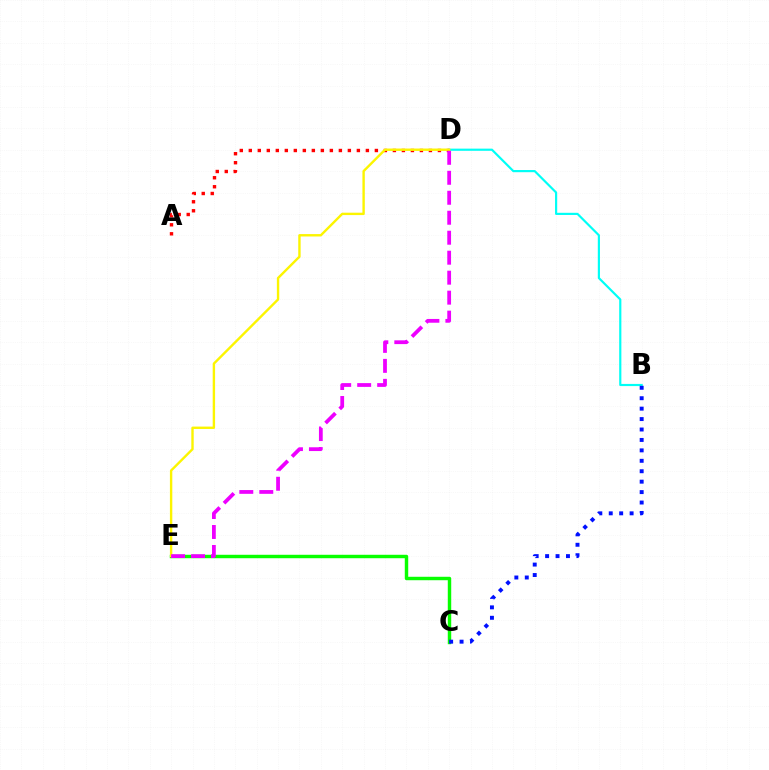{('C', 'E'): [{'color': '#08ff00', 'line_style': 'solid', 'thickness': 2.47}], ('B', 'D'): [{'color': '#00fff6', 'line_style': 'solid', 'thickness': 1.57}], ('A', 'D'): [{'color': '#ff0000', 'line_style': 'dotted', 'thickness': 2.45}], ('D', 'E'): [{'color': '#fcf500', 'line_style': 'solid', 'thickness': 1.72}, {'color': '#ee00ff', 'line_style': 'dashed', 'thickness': 2.71}], ('B', 'C'): [{'color': '#0010ff', 'line_style': 'dotted', 'thickness': 2.83}]}